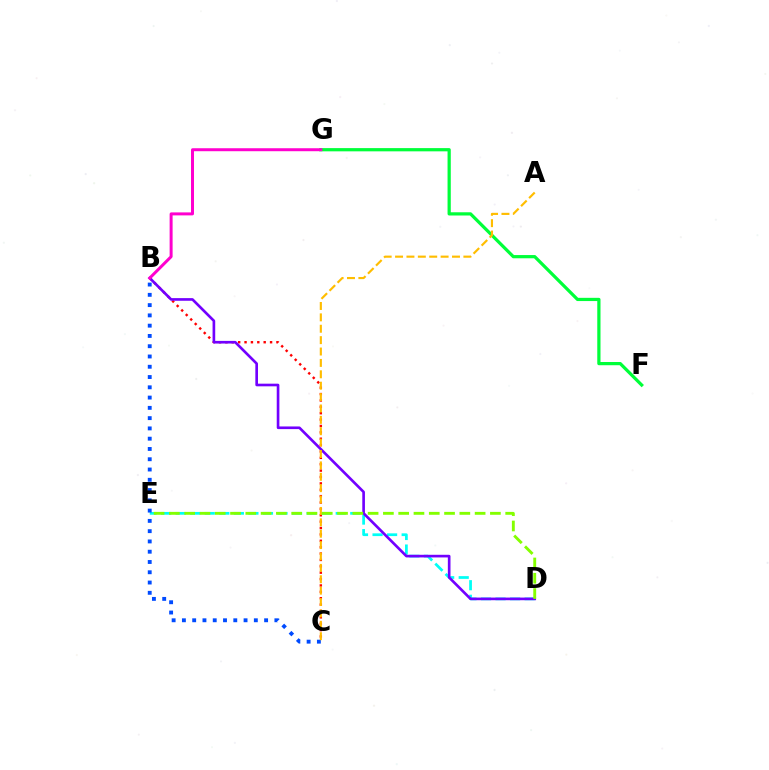{('B', 'C'): [{'color': '#ff0000', 'line_style': 'dotted', 'thickness': 1.73}, {'color': '#004bff', 'line_style': 'dotted', 'thickness': 2.79}], ('D', 'E'): [{'color': '#00fff6', 'line_style': 'dashed', 'thickness': 1.98}, {'color': '#84ff00', 'line_style': 'dashed', 'thickness': 2.08}], ('F', 'G'): [{'color': '#00ff39', 'line_style': 'solid', 'thickness': 2.32}], ('B', 'D'): [{'color': '#7200ff', 'line_style': 'solid', 'thickness': 1.91}], ('B', 'G'): [{'color': '#ff00cf', 'line_style': 'solid', 'thickness': 2.15}], ('A', 'C'): [{'color': '#ffbd00', 'line_style': 'dashed', 'thickness': 1.55}]}